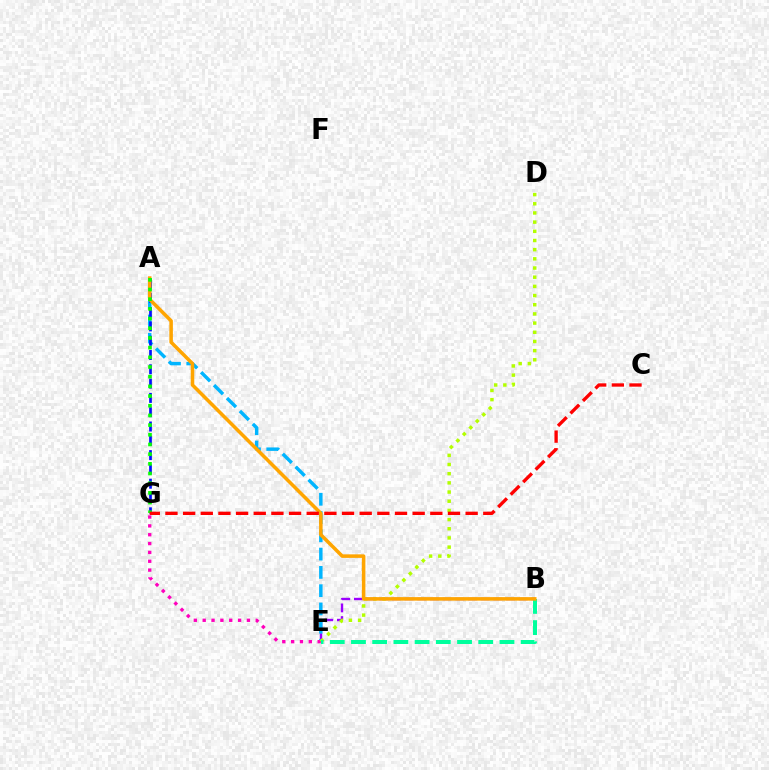{('B', 'E'): [{'color': '#9b00ff', 'line_style': 'dashed', 'thickness': 1.72}, {'color': '#00ff9d', 'line_style': 'dashed', 'thickness': 2.88}], ('A', 'E'): [{'color': '#00b5ff', 'line_style': 'dashed', 'thickness': 2.48}], ('E', 'G'): [{'color': '#ff00bd', 'line_style': 'dotted', 'thickness': 2.4}], ('D', 'E'): [{'color': '#b3ff00', 'line_style': 'dotted', 'thickness': 2.49}], ('A', 'G'): [{'color': '#0010ff', 'line_style': 'dashed', 'thickness': 1.94}, {'color': '#08ff00', 'line_style': 'dotted', 'thickness': 2.63}], ('A', 'B'): [{'color': '#ffa500', 'line_style': 'solid', 'thickness': 2.55}], ('C', 'G'): [{'color': '#ff0000', 'line_style': 'dashed', 'thickness': 2.4}]}